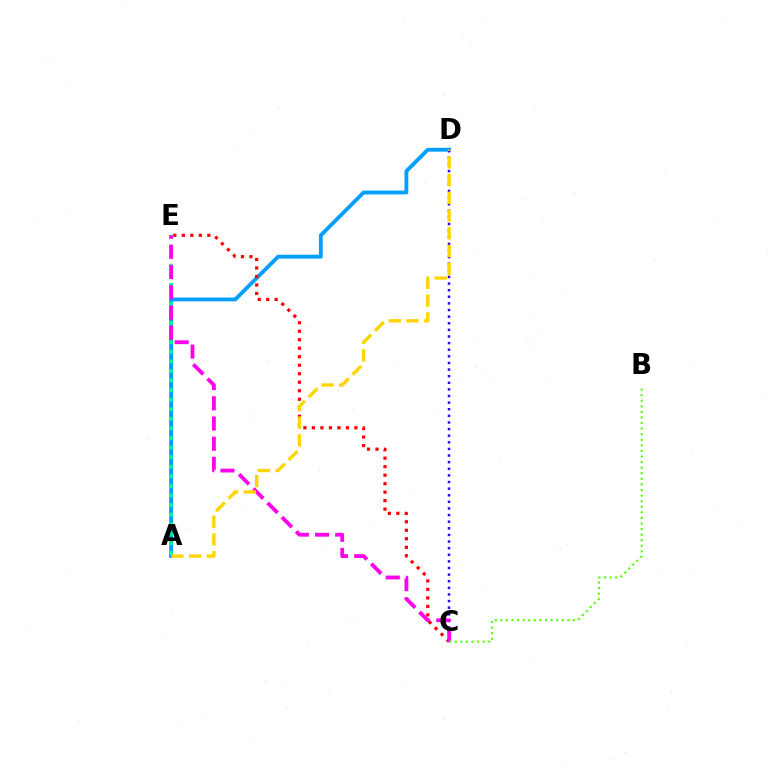{('A', 'D'): [{'color': '#009eff', 'line_style': 'solid', 'thickness': 2.76}, {'color': '#ffd500', 'line_style': 'dashed', 'thickness': 2.41}], ('C', 'E'): [{'color': '#ff0000', 'line_style': 'dotted', 'thickness': 2.31}, {'color': '#ff00ed', 'line_style': 'dashed', 'thickness': 2.74}], ('C', 'D'): [{'color': '#3700ff', 'line_style': 'dotted', 'thickness': 1.8}], ('A', 'E'): [{'color': '#00ff86', 'line_style': 'dotted', 'thickness': 2.6}], ('B', 'C'): [{'color': '#4fff00', 'line_style': 'dotted', 'thickness': 1.52}]}